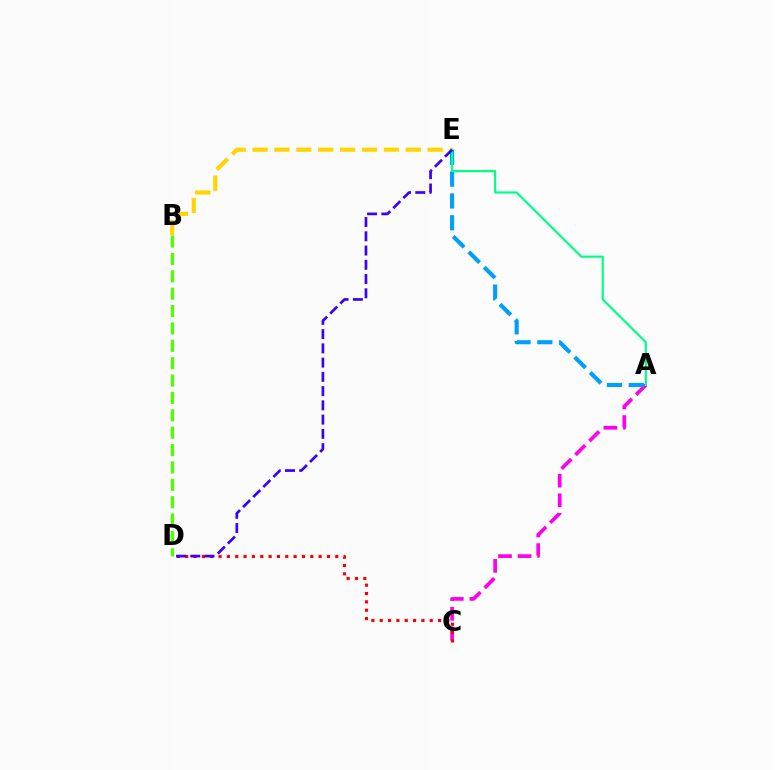{('B', 'E'): [{'color': '#ffd500', 'line_style': 'dashed', 'thickness': 2.97}], ('A', 'C'): [{'color': '#ff00ed', 'line_style': 'dashed', 'thickness': 2.66}], ('C', 'D'): [{'color': '#ff0000', 'line_style': 'dotted', 'thickness': 2.27}], ('A', 'E'): [{'color': '#009eff', 'line_style': 'dashed', 'thickness': 2.96}, {'color': '#00ff86', 'line_style': 'solid', 'thickness': 1.57}], ('B', 'D'): [{'color': '#4fff00', 'line_style': 'dashed', 'thickness': 2.36}], ('D', 'E'): [{'color': '#3700ff', 'line_style': 'dashed', 'thickness': 1.94}]}